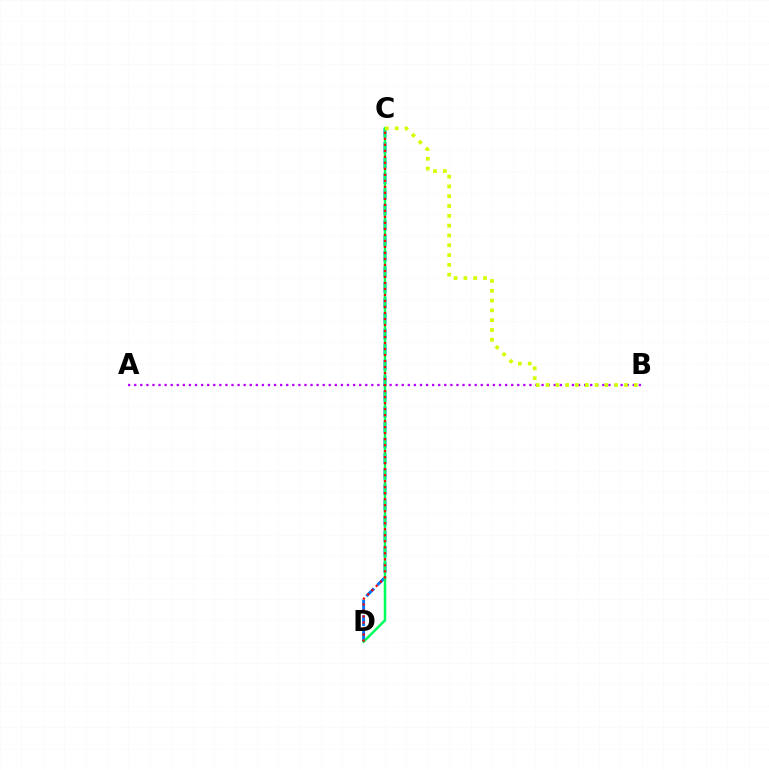{('A', 'B'): [{'color': '#b900ff', 'line_style': 'dotted', 'thickness': 1.65}], ('C', 'D'): [{'color': '#0074ff', 'line_style': 'dashed', 'thickness': 2.11}, {'color': '#00ff5c', 'line_style': 'solid', 'thickness': 1.82}, {'color': '#ff0000', 'line_style': 'dotted', 'thickness': 1.63}], ('B', 'C'): [{'color': '#d1ff00', 'line_style': 'dotted', 'thickness': 2.66}]}